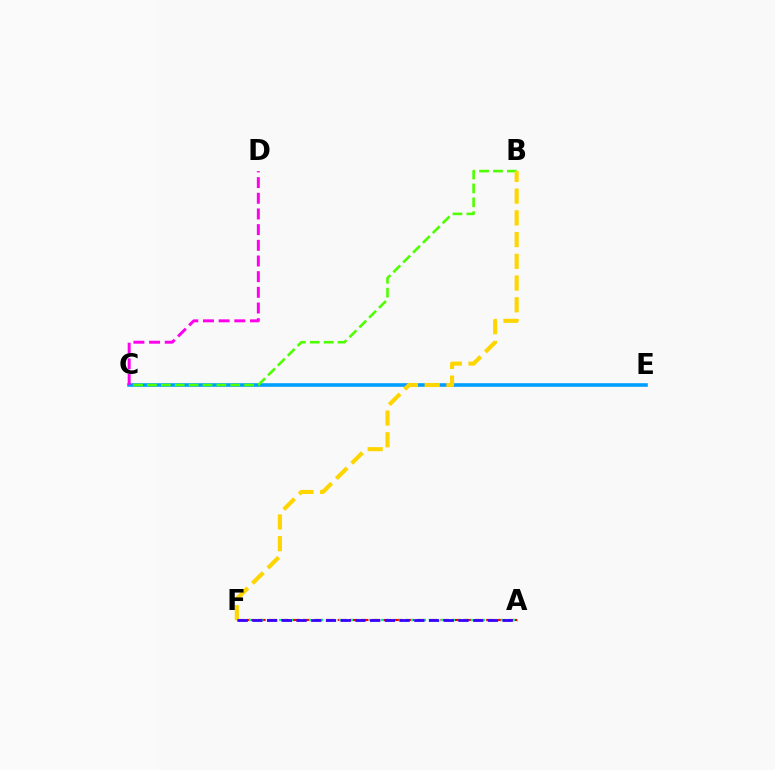{('A', 'F'): [{'color': '#ff0000', 'line_style': 'dashed', 'thickness': 1.55}, {'color': '#00ff86', 'line_style': 'dotted', 'thickness': 1.63}, {'color': '#3700ff', 'line_style': 'dashed', 'thickness': 2.0}], ('C', 'E'): [{'color': '#009eff', 'line_style': 'solid', 'thickness': 2.59}], ('B', 'C'): [{'color': '#4fff00', 'line_style': 'dashed', 'thickness': 1.89}], ('B', 'F'): [{'color': '#ffd500', 'line_style': 'dashed', 'thickness': 2.95}], ('C', 'D'): [{'color': '#ff00ed', 'line_style': 'dashed', 'thickness': 2.13}]}